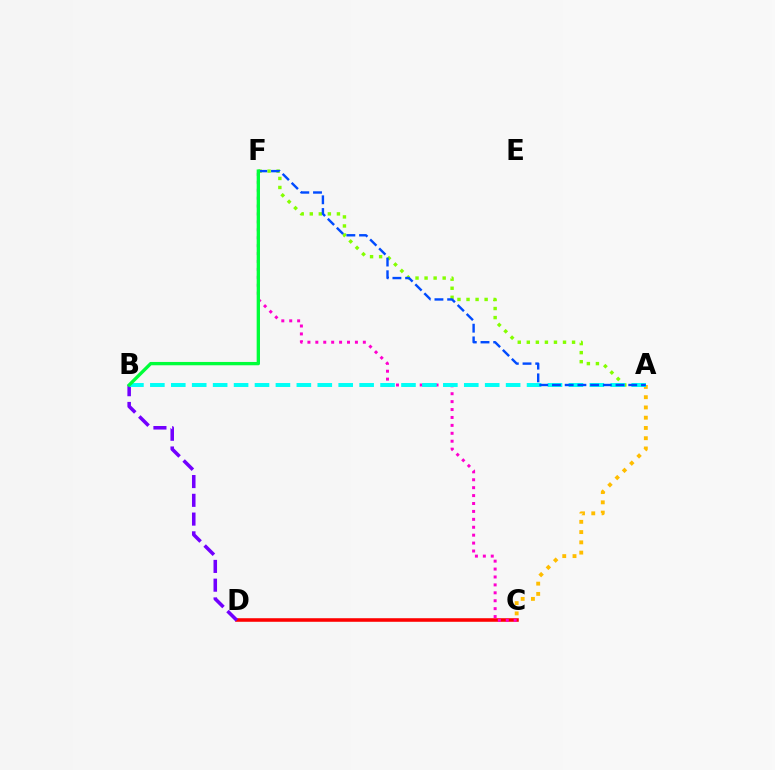{('A', 'F'): [{'color': '#84ff00', 'line_style': 'dotted', 'thickness': 2.46}, {'color': '#004bff', 'line_style': 'dashed', 'thickness': 1.73}], ('C', 'D'): [{'color': '#ff0000', 'line_style': 'solid', 'thickness': 2.57}], ('C', 'F'): [{'color': '#ff00cf', 'line_style': 'dotted', 'thickness': 2.15}], ('A', 'C'): [{'color': '#ffbd00', 'line_style': 'dotted', 'thickness': 2.79}], ('B', 'D'): [{'color': '#7200ff', 'line_style': 'dashed', 'thickness': 2.55}], ('A', 'B'): [{'color': '#00fff6', 'line_style': 'dashed', 'thickness': 2.84}], ('B', 'F'): [{'color': '#00ff39', 'line_style': 'solid', 'thickness': 2.39}]}